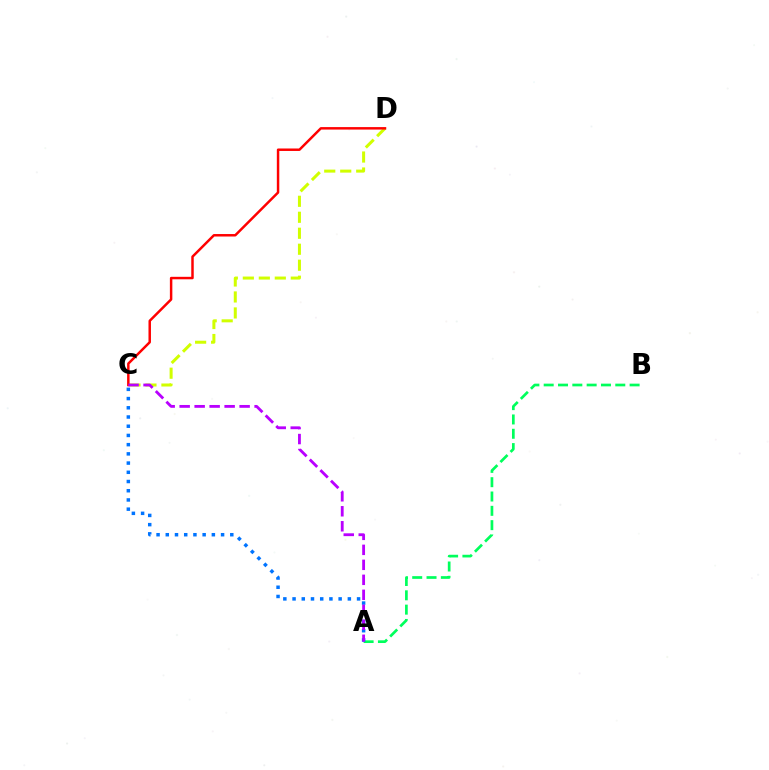{('A', 'B'): [{'color': '#00ff5c', 'line_style': 'dashed', 'thickness': 1.95}], ('C', 'D'): [{'color': '#d1ff00', 'line_style': 'dashed', 'thickness': 2.17}, {'color': '#ff0000', 'line_style': 'solid', 'thickness': 1.78}], ('A', 'C'): [{'color': '#0074ff', 'line_style': 'dotted', 'thickness': 2.5}, {'color': '#b900ff', 'line_style': 'dashed', 'thickness': 2.04}]}